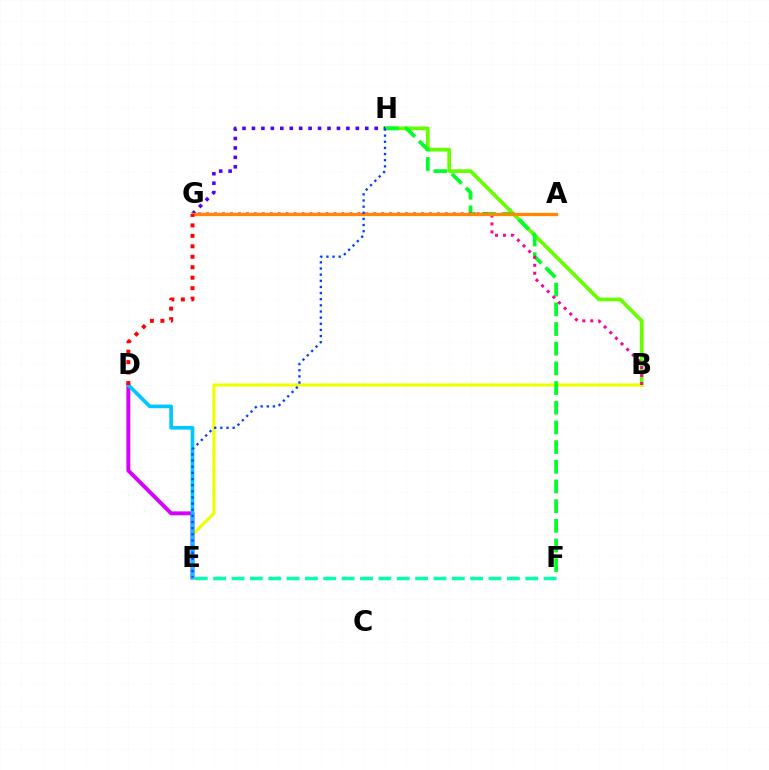{('B', 'H'): [{'color': '#66ff00', 'line_style': 'solid', 'thickness': 2.68}], ('E', 'F'): [{'color': '#00ffaf', 'line_style': 'dashed', 'thickness': 2.49}], ('B', 'E'): [{'color': '#eeff00', 'line_style': 'solid', 'thickness': 2.23}], ('D', 'E'): [{'color': '#d600ff', 'line_style': 'solid', 'thickness': 2.82}, {'color': '#00c7ff', 'line_style': 'solid', 'thickness': 2.65}], ('G', 'H'): [{'color': '#4f00ff', 'line_style': 'dotted', 'thickness': 2.57}], ('F', 'H'): [{'color': '#00ff27', 'line_style': 'dashed', 'thickness': 2.67}], ('B', 'G'): [{'color': '#ff00a0', 'line_style': 'dotted', 'thickness': 2.16}], ('A', 'G'): [{'color': '#ff8800', 'line_style': 'solid', 'thickness': 2.38}], ('E', 'H'): [{'color': '#003fff', 'line_style': 'dotted', 'thickness': 1.67}], ('D', 'G'): [{'color': '#ff0000', 'line_style': 'dotted', 'thickness': 2.84}]}